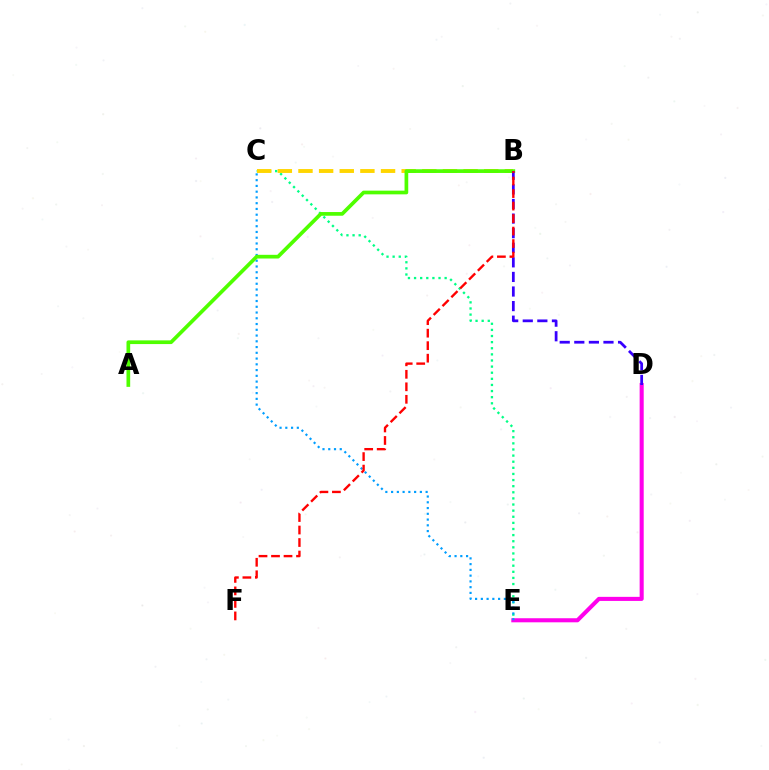{('C', 'E'): [{'color': '#00ff86', 'line_style': 'dotted', 'thickness': 1.66}, {'color': '#009eff', 'line_style': 'dotted', 'thickness': 1.56}], ('D', 'E'): [{'color': '#ff00ed', 'line_style': 'solid', 'thickness': 2.93}], ('B', 'C'): [{'color': '#ffd500', 'line_style': 'dashed', 'thickness': 2.8}], ('A', 'B'): [{'color': '#4fff00', 'line_style': 'solid', 'thickness': 2.66}], ('B', 'D'): [{'color': '#3700ff', 'line_style': 'dashed', 'thickness': 1.98}], ('B', 'F'): [{'color': '#ff0000', 'line_style': 'dashed', 'thickness': 1.7}]}